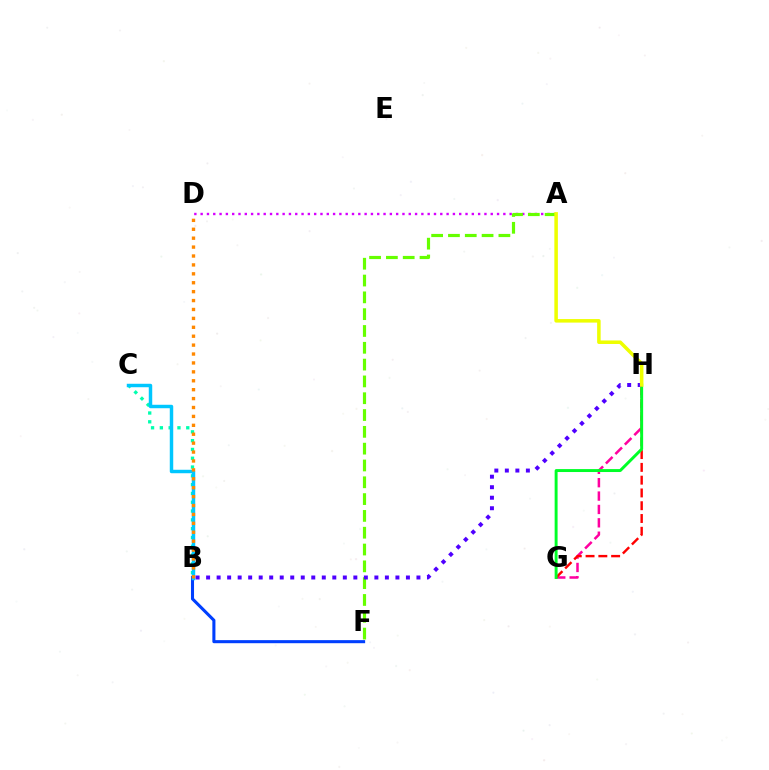{('B', 'F'): [{'color': '#003fff', 'line_style': 'solid', 'thickness': 2.21}], ('B', 'C'): [{'color': '#00ffaf', 'line_style': 'dotted', 'thickness': 2.39}, {'color': '#00c7ff', 'line_style': 'solid', 'thickness': 2.49}], ('A', 'D'): [{'color': '#d600ff', 'line_style': 'dotted', 'thickness': 1.71}], ('G', 'H'): [{'color': '#ff00a0', 'line_style': 'dashed', 'thickness': 1.82}, {'color': '#ff0000', 'line_style': 'dashed', 'thickness': 1.74}, {'color': '#00ff27', 'line_style': 'solid', 'thickness': 2.11}], ('A', 'F'): [{'color': '#66ff00', 'line_style': 'dashed', 'thickness': 2.28}], ('B', 'D'): [{'color': '#ff8800', 'line_style': 'dotted', 'thickness': 2.42}], ('B', 'H'): [{'color': '#4f00ff', 'line_style': 'dotted', 'thickness': 2.86}], ('A', 'H'): [{'color': '#eeff00', 'line_style': 'solid', 'thickness': 2.54}]}